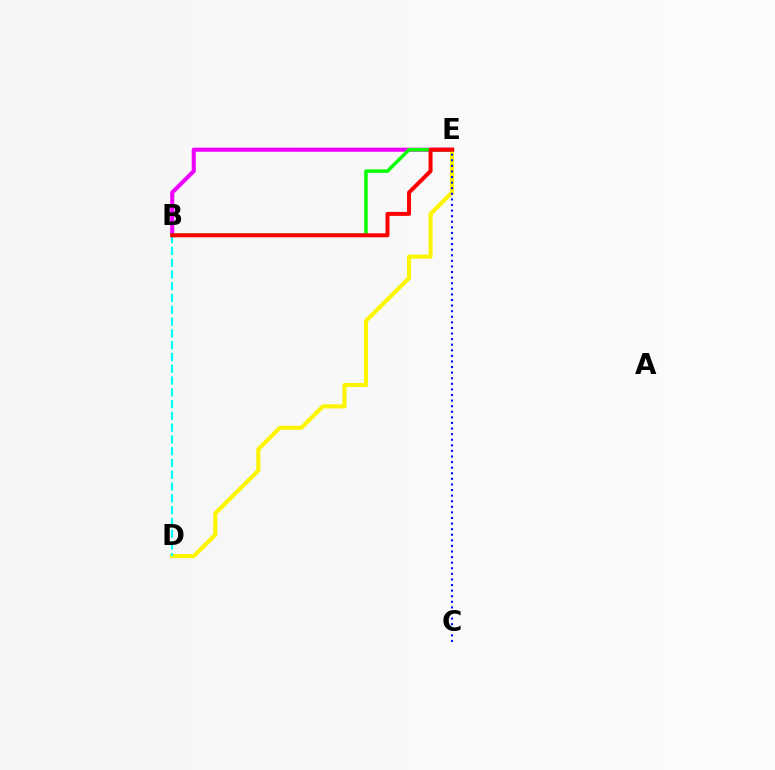{('B', 'E'): [{'color': '#ee00ff', 'line_style': 'solid', 'thickness': 2.93}, {'color': '#08ff00', 'line_style': 'solid', 'thickness': 2.53}, {'color': '#ff0000', 'line_style': 'solid', 'thickness': 2.87}], ('D', 'E'): [{'color': '#fcf500', 'line_style': 'solid', 'thickness': 2.95}], ('B', 'D'): [{'color': '#00fff6', 'line_style': 'dashed', 'thickness': 1.6}], ('C', 'E'): [{'color': '#0010ff', 'line_style': 'dotted', 'thickness': 1.52}]}